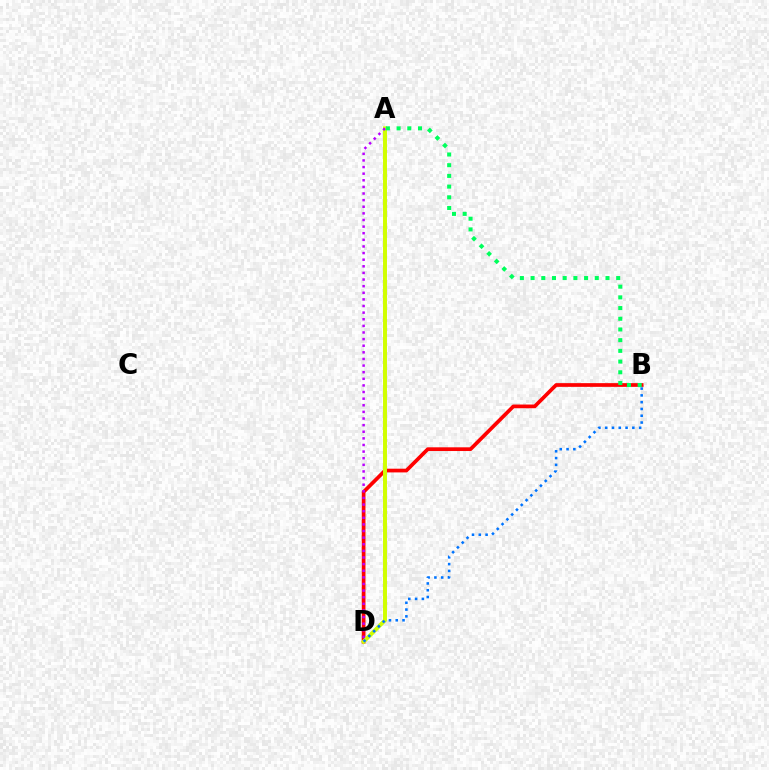{('B', 'D'): [{'color': '#ff0000', 'line_style': 'solid', 'thickness': 2.67}, {'color': '#0074ff', 'line_style': 'dotted', 'thickness': 1.84}], ('A', 'D'): [{'color': '#d1ff00', 'line_style': 'solid', 'thickness': 2.85}, {'color': '#b900ff', 'line_style': 'dotted', 'thickness': 1.8}], ('A', 'B'): [{'color': '#00ff5c', 'line_style': 'dotted', 'thickness': 2.91}]}